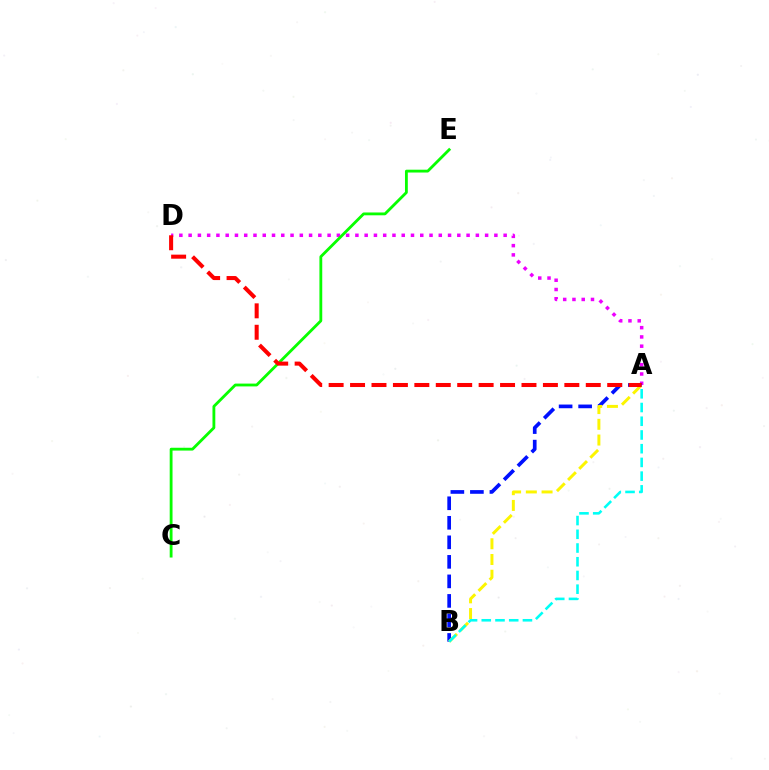{('A', 'D'): [{'color': '#ee00ff', 'line_style': 'dotted', 'thickness': 2.52}, {'color': '#ff0000', 'line_style': 'dashed', 'thickness': 2.91}], ('A', 'B'): [{'color': '#0010ff', 'line_style': 'dashed', 'thickness': 2.65}, {'color': '#fcf500', 'line_style': 'dashed', 'thickness': 2.14}, {'color': '#00fff6', 'line_style': 'dashed', 'thickness': 1.86}], ('C', 'E'): [{'color': '#08ff00', 'line_style': 'solid', 'thickness': 2.03}]}